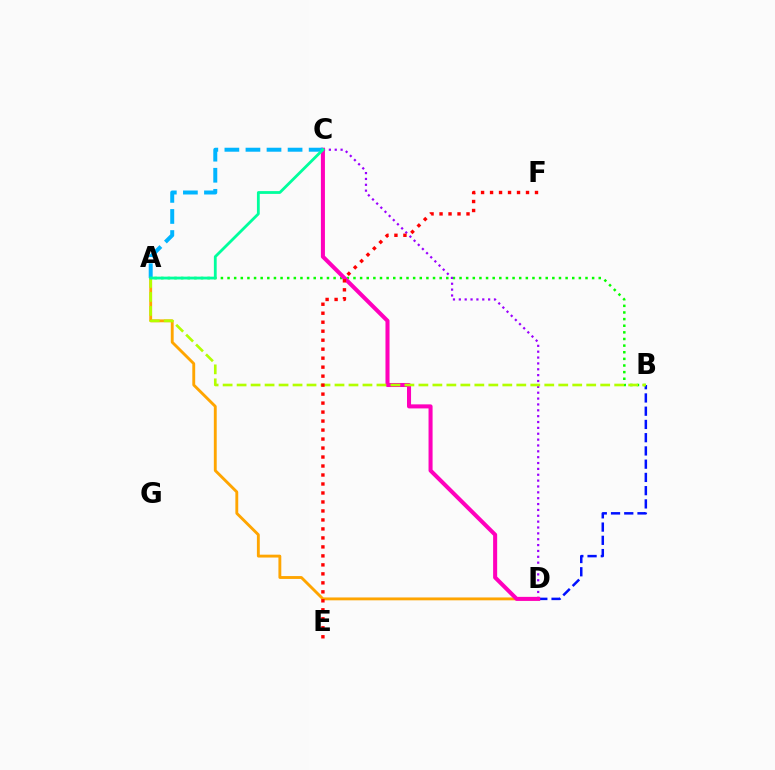{('A', 'D'): [{'color': '#ffa500', 'line_style': 'solid', 'thickness': 2.06}], ('B', 'D'): [{'color': '#0010ff', 'line_style': 'dashed', 'thickness': 1.8}], ('A', 'B'): [{'color': '#08ff00', 'line_style': 'dotted', 'thickness': 1.8}, {'color': '#b3ff00', 'line_style': 'dashed', 'thickness': 1.9}], ('C', 'D'): [{'color': '#9b00ff', 'line_style': 'dotted', 'thickness': 1.59}, {'color': '#ff00bd', 'line_style': 'solid', 'thickness': 2.91}], ('A', 'C'): [{'color': '#00b5ff', 'line_style': 'dashed', 'thickness': 2.86}, {'color': '#00ff9d', 'line_style': 'solid', 'thickness': 2.02}], ('E', 'F'): [{'color': '#ff0000', 'line_style': 'dotted', 'thickness': 2.44}]}